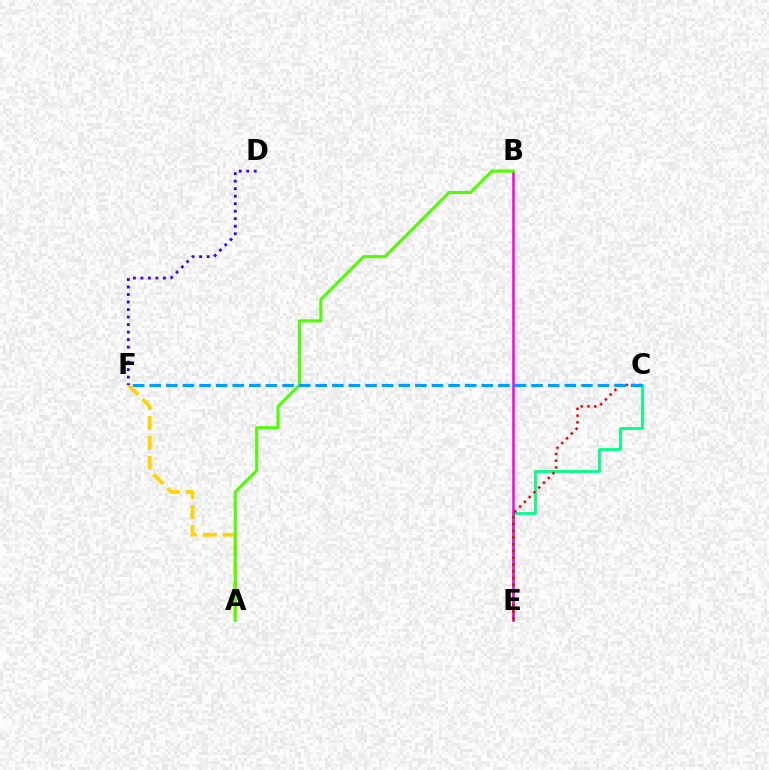{('C', 'E'): [{'color': '#00ff86', 'line_style': 'solid', 'thickness': 2.01}, {'color': '#ff0000', 'line_style': 'dotted', 'thickness': 1.83}], ('A', 'F'): [{'color': '#ffd500', 'line_style': 'dashed', 'thickness': 2.7}], ('B', 'E'): [{'color': '#ff00ed', 'line_style': 'solid', 'thickness': 1.83}], ('A', 'B'): [{'color': '#4fff00', 'line_style': 'solid', 'thickness': 2.2}], ('D', 'F'): [{'color': '#3700ff', 'line_style': 'dotted', 'thickness': 2.04}], ('C', 'F'): [{'color': '#009eff', 'line_style': 'dashed', 'thickness': 2.26}]}